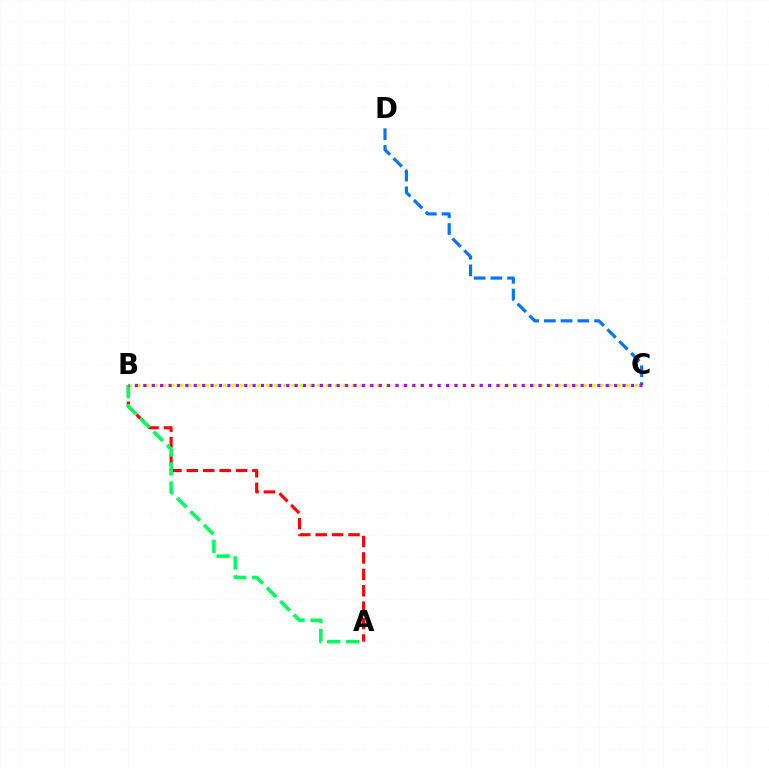{('B', 'C'): [{'color': '#d1ff00', 'line_style': 'dotted', 'thickness': 2.33}, {'color': '#b900ff', 'line_style': 'dotted', 'thickness': 2.28}], ('C', 'D'): [{'color': '#0074ff', 'line_style': 'dashed', 'thickness': 2.27}], ('A', 'B'): [{'color': '#ff0000', 'line_style': 'dashed', 'thickness': 2.23}, {'color': '#00ff5c', 'line_style': 'dashed', 'thickness': 2.58}]}